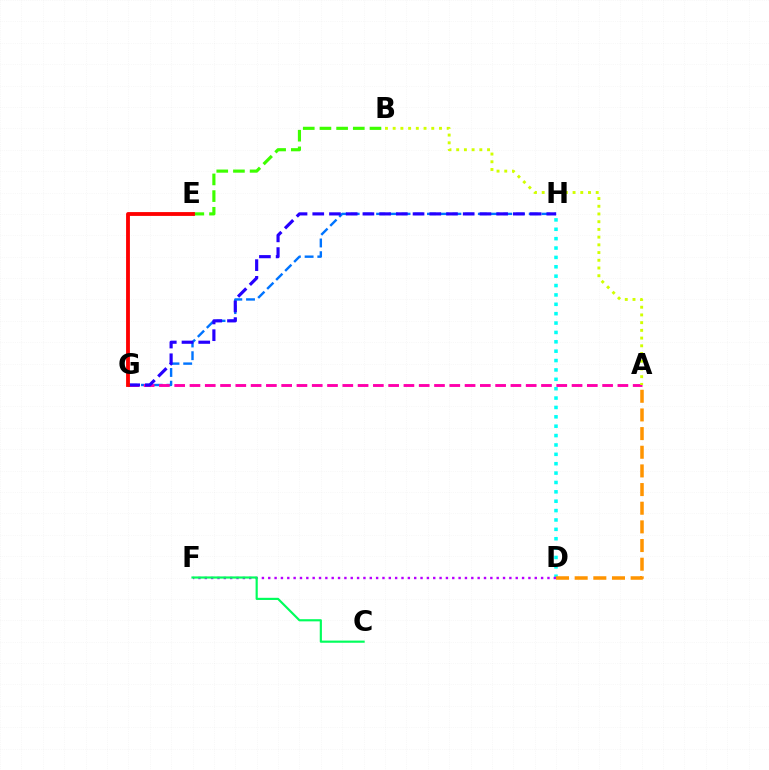{('G', 'H'): [{'color': '#0074ff', 'line_style': 'dashed', 'thickness': 1.73}, {'color': '#2500ff', 'line_style': 'dashed', 'thickness': 2.27}], ('D', 'H'): [{'color': '#00fff6', 'line_style': 'dotted', 'thickness': 2.55}], ('D', 'F'): [{'color': '#b900ff', 'line_style': 'dotted', 'thickness': 1.72}], ('B', 'E'): [{'color': '#3dff00', 'line_style': 'dashed', 'thickness': 2.27}], ('A', 'G'): [{'color': '#ff00ac', 'line_style': 'dashed', 'thickness': 2.08}], ('A', 'B'): [{'color': '#d1ff00', 'line_style': 'dotted', 'thickness': 2.1}], ('A', 'D'): [{'color': '#ff9400', 'line_style': 'dashed', 'thickness': 2.53}], ('C', 'F'): [{'color': '#00ff5c', 'line_style': 'solid', 'thickness': 1.56}], ('E', 'G'): [{'color': '#ff0000', 'line_style': 'solid', 'thickness': 2.76}]}